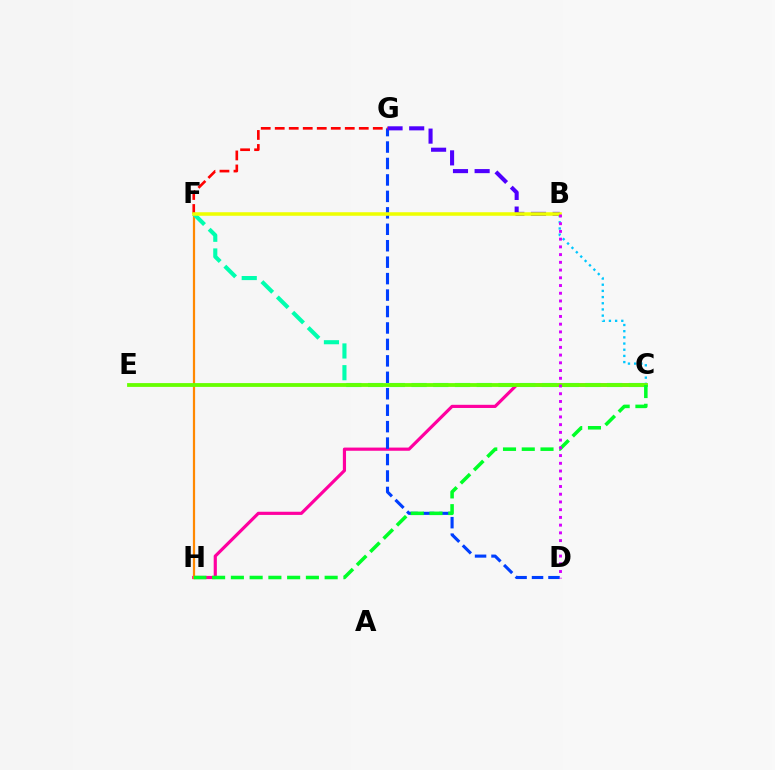{('B', 'C'): [{'color': '#00c7ff', 'line_style': 'dotted', 'thickness': 1.68}], ('C', 'H'): [{'color': '#ff00a0', 'line_style': 'solid', 'thickness': 2.28}, {'color': '#00ff27', 'line_style': 'dashed', 'thickness': 2.55}], ('D', 'G'): [{'color': '#003fff', 'line_style': 'dashed', 'thickness': 2.23}], ('B', 'G'): [{'color': '#4f00ff', 'line_style': 'dashed', 'thickness': 2.94}], ('F', 'H'): [{'color': '#ff8800', 'line_style': 'solid', 'thickness': 1.6}], ('C', 'F'): [{'color': '#00ffaf', 'line_style': 'dashed', 'thickness': 2.95}], ('F', 'G'): [{'color': '#ff0000', 'line_style': 'dashed', 'thickness': 1.9}], ('B', 'F'): [{'color': '#eeff00', 'line_style': 'solid', 'thickness': 2.55}], ('C', 'E'): [{'color': '#66ff00', 'line_style': 'solid', 'thickness': 2.74}], ('B', 'D'): [{'color': '#d600ff', 'line_style': 'dotted', 'thickness': 2.1}]}